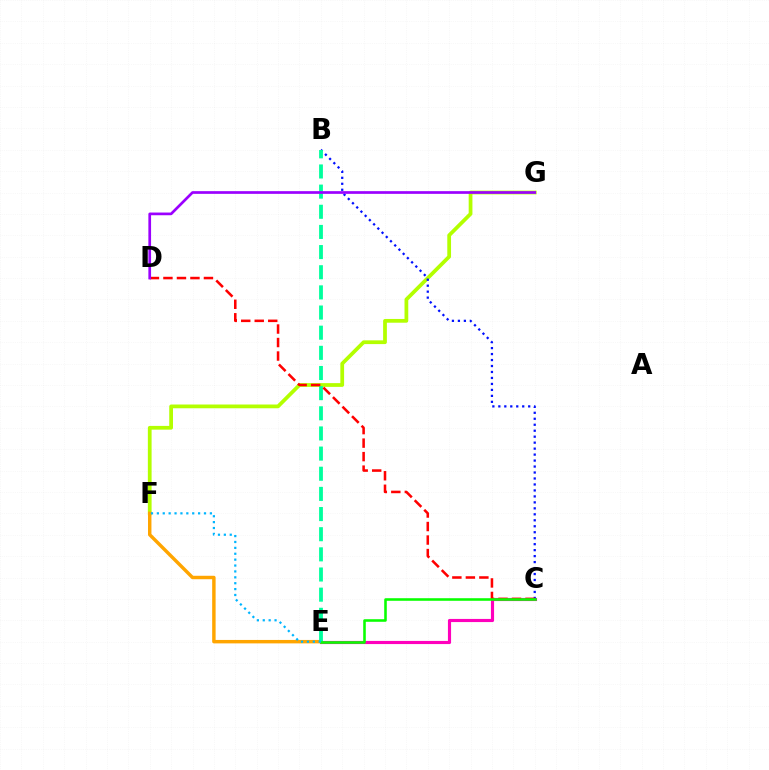{('F', 'G'): [{'color': '#b3ff00', 'line_style': 'solid', 'thickness': 2.7}], ('C', 'E'): [{'color': '#ff00bd', 'line_style': 'solid', 'thickness': 2.26}, {'color': '#08ff00', 'line_style': 'solid', 'thickness': 1.85}], ('B', 'C'): [{'color': '#0010ff', 'line_style': 'dotted', 'thickness': 1.62}], ('E', 'F'): [{'color': '#ffa500', 'line_style': 'solid', 'thickness': 2.48}, {'color': '#00b5ff', 'line_style': 'dotted', 'thickness': 1.6}], ('B', 'E'): [{'color': '#00ff9d', 'line_style': 'dashed', 'thickness': 2.74}], ('C', 'D'): [{'color': '#ff0000', 'line_style': 'dashed', 'thickness': 1.83}], ('D', 'G'): [{'color': '#9b00ff', 'line_style': 'solid', 'thickness': 1.94}]}